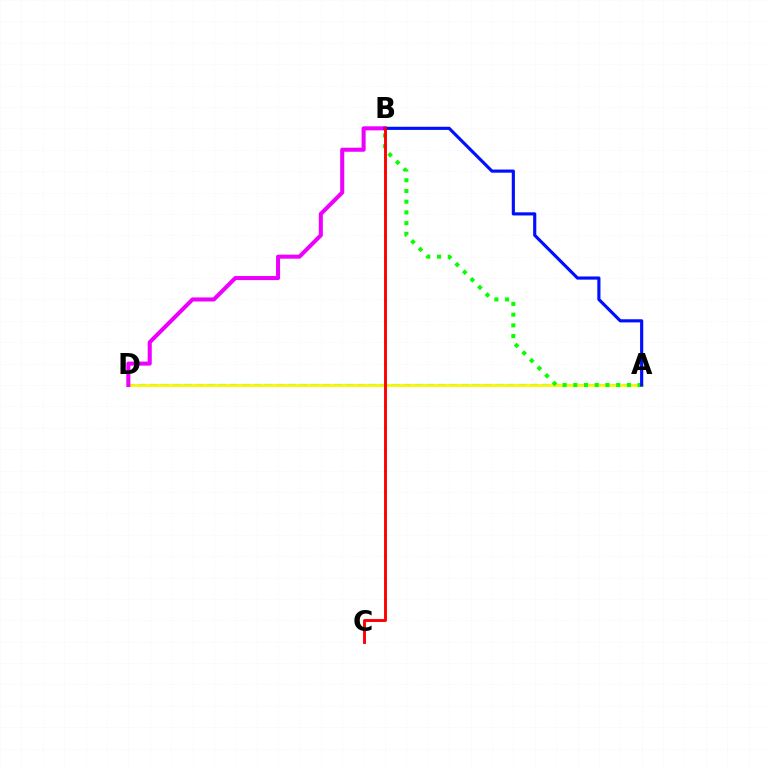{('A', 'D'): [{'color': '#00fff6', 'line_style': 'dashed', 'thickness': 1.57}, {'color': '#fcf500', 'line_style': 'solid', 'thickness': 1.96}], ('A', 'B'): [{'color': '#08ff00', 'line_style': 'dotted', 'thickness': 2.91}, {'color': '#0010ff', 'line_style': 'solid', 'thickness': 2.27}], ('B', 'D'): [{'color': '#ee00ff', 'line_style': 'solid', 'thickness': 2.91}], ('B', 'C'): [{'color': '#ff0000', 'line_style': 'solid', 'thickness': 2.09}]}